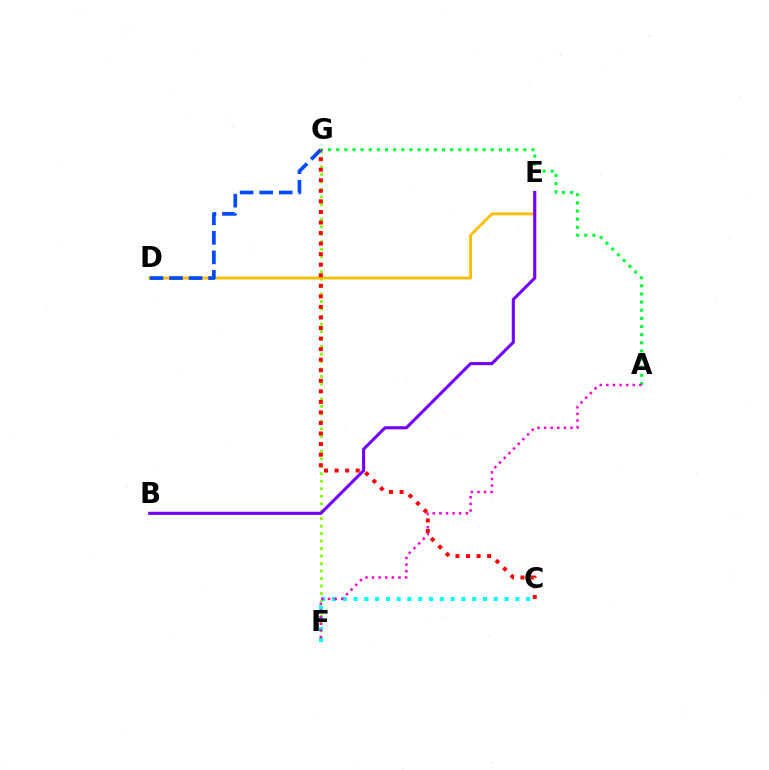{('F', 'G'): [{'color': '#84ff00', 'line_style': 'dotted', 'thickness': 2.03}], ('D', 'E'): [{'color': '#ffbd00', 'line_style': 'solid', 'thickness': 2.04}], ('C', 'F'): [{'color': '#00fff6', 'line_style': 'dotted', 'thickness': 2.93}], ('A', 'G'): [{'color': '#00ff39', 'line_style': 'dotted', 'thickness': 2.21}], ('A', 'F'): [{'color': '#ff00cf', 'line_style': 'dotted', 'thickness': 1.8}], ('D', 'G'): [{'color': '#004bff', 'line_style': 'dashed', 'thickness': 2.65}], ('C', 'G'): [{'color': '#ff0000', 'line_style': 'dotted', 'thickness': 2.87}], ('B', 'E'): [{'color': '#7200ff', 'line_style': 'solid', 'thickness': 2.23}]}